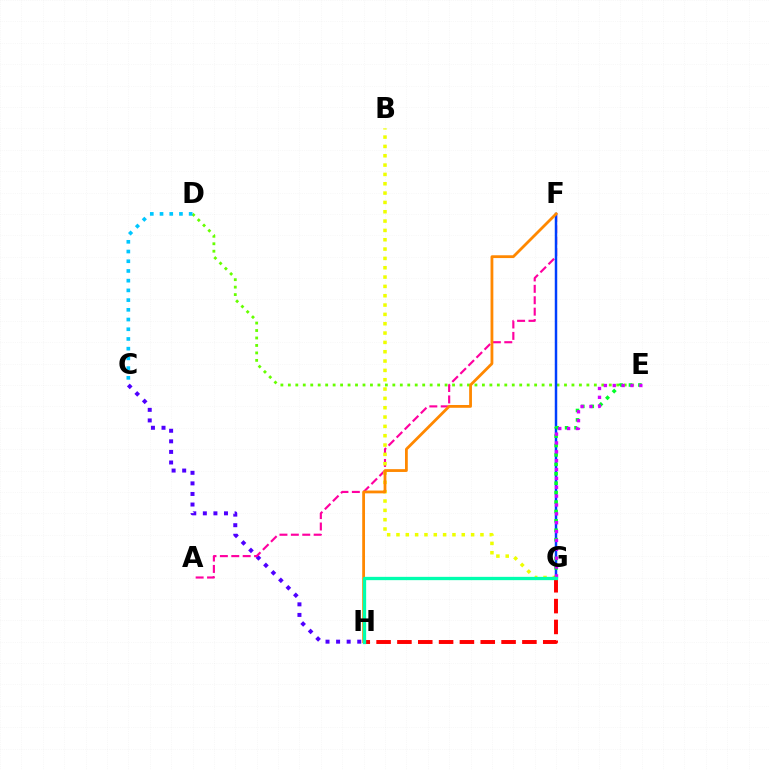{('D', 'E'): [{'color': '#66ff00', 'line_style': 'dotted', 'thickness': 2.03}], ('C', 'H'): [{'color': '#4f00ff', 'line_style': 'dotted', 'thickness': 2.87}], ('A', 'F'): [{'color': '#ff00a0', 'line_style': 'dashed', 'thickness': 1.55}], ('F', 'G'): [{'color': '#003fff', 'line_style': 'solid', 'thickness': 1.78}], ('B', 'G'): [{'color': '#eeff00', 'line_style': 'dotted', 'thickness': 2.54}], ('E', 'G'): [{'color': '#00ff27', 'line_style': 'dotted', 'thickness': 2.56}, {'color': '#d600ff', 'line_style': 'dotted', 'thickness': 2.41}], ('C', 'D'): [{'color': '#00c7ff', 'line_style': 'dotted', 'thickness': 2.64}], ('G', 'H'): [{'color': '#ff0000', 'line_style': 'dashed', 'thickness': 2.83}, {'color': '#00ffaf', 'line_style': 'solid', 'thickness': 2.38}], ('F', 'H'): [{'color': '#ff8800', 'line_style': 'solid', 'thickness': 2.01}]}